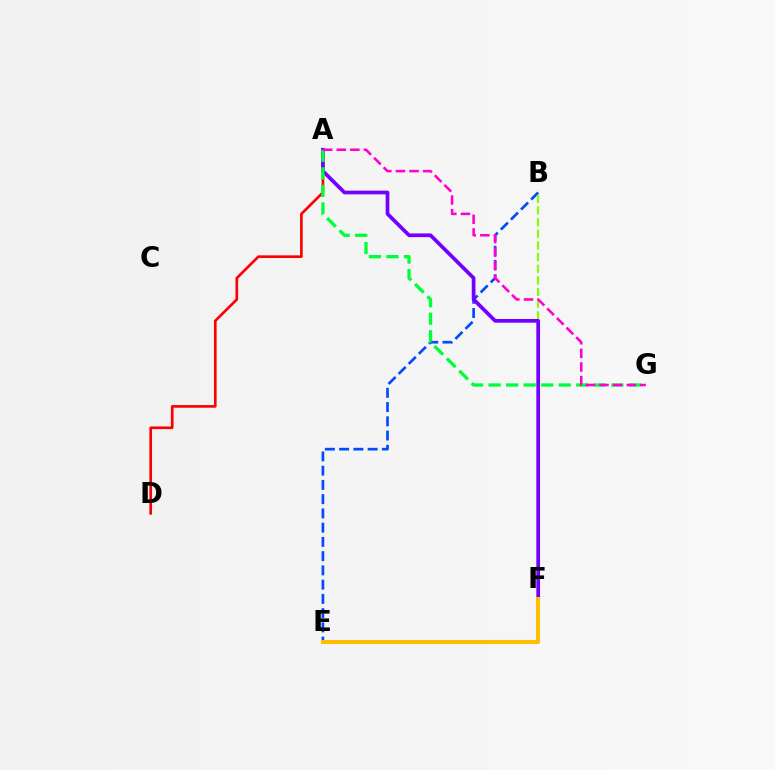{('B', 'E'): [{'color': '#004bff', 'line_style': 'dashed', 'thickness': 1.93}], ('A', 'D'): [{'color': '#ff0000', 'line_style': 'solid', 'thickness': 1.92}], ('B', 'F'): [{'color': '#84ff00', 'line_style': 'dashed', 'thickness': 1.58}], ('E', 'F'): [{'color': '#00fff6', 'line_style': 'solid', 'thickness': 1.73}, {'color': '#ffbd00', 'line_style': 'solid', 'thickness': 2.89}], ('A', 'F'): [{'color': '#7200ff', 'line_style': 'solid', 'thickness': 2.67}], ('A', 'G'): [{'color': '#00ff39', 'line_style': 'dashed', 'thickness': 2.38}, {'color': '#ff00cf', 'line_style': 'dashed', 'thickness': 1.85}]}